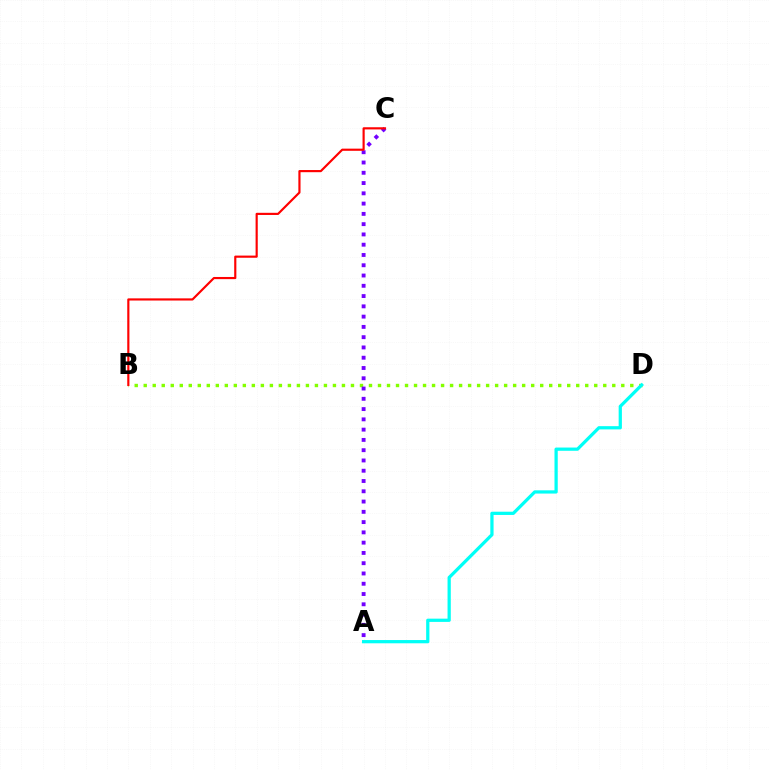{('B', 'D'): [{'color': '#84ff00', 'line_style': 'dotted', 'thickness': 2.45}], ('A', 'C'): [{'color': '#7200ff', 'line_style': 'dotted', 'thickness': 2.79}], ('B', 'C'): [{'color': '#ff0000', 'line_style': 'solid', 'thickness': 1.56}], ('A', 'D'): [{'color': '#00fff6', 'line_style': 'solid', 'thickness': 2.33}]}